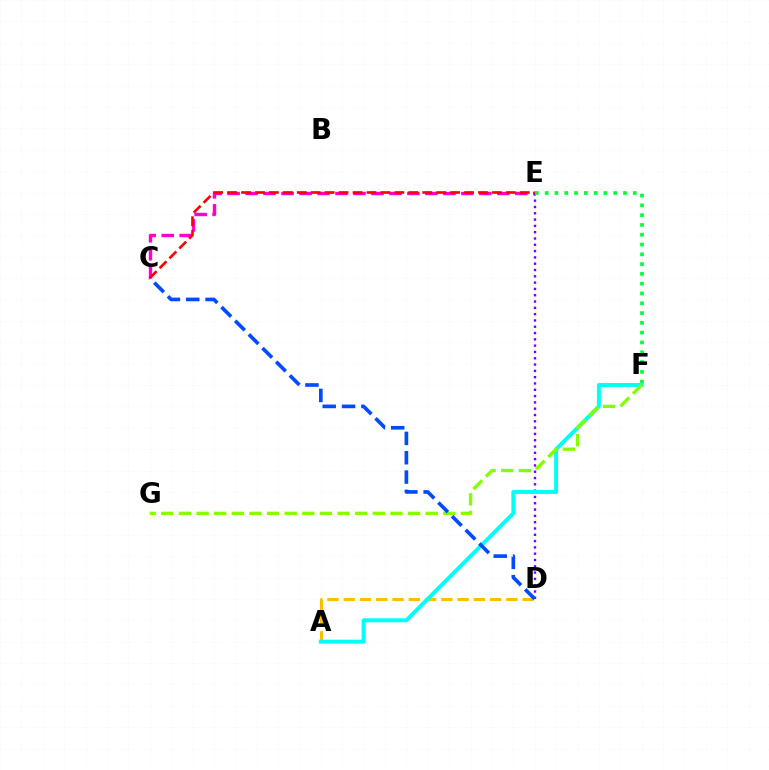{('C', 'E'): [{'color': '#ff00cf', 'line_style': 'dashed', 'thickness': 2.44}, {'color': '#ff0000', 'line_style': 'dashed', 'thickness': 1.89}], ('D', 'E'): [{'color': '#7200ff', 'line_style': 'dotted', 'thickness': 1.71}], ('E', 'F'): [{'color': '#00ff39', 'line_style': 'dotted', 'thickness': 2.66}], ('A', 'D'): [{'color': '#ffbd00', 'line_style': 'dashed', 'thickness': 2.21}], ('A', 'F'): [{'color': '#00fff6', 'line_style': 'solid', 'thickness': 2.84}], ('F', 'G'): [{'color': '#84ff00', 'line_style': 'dashed', 'thickness': 2.39}], ('C', 'D'): [{'color': '#004bff', 'line_style': 'dashed', 'thickness': 2.63}]}